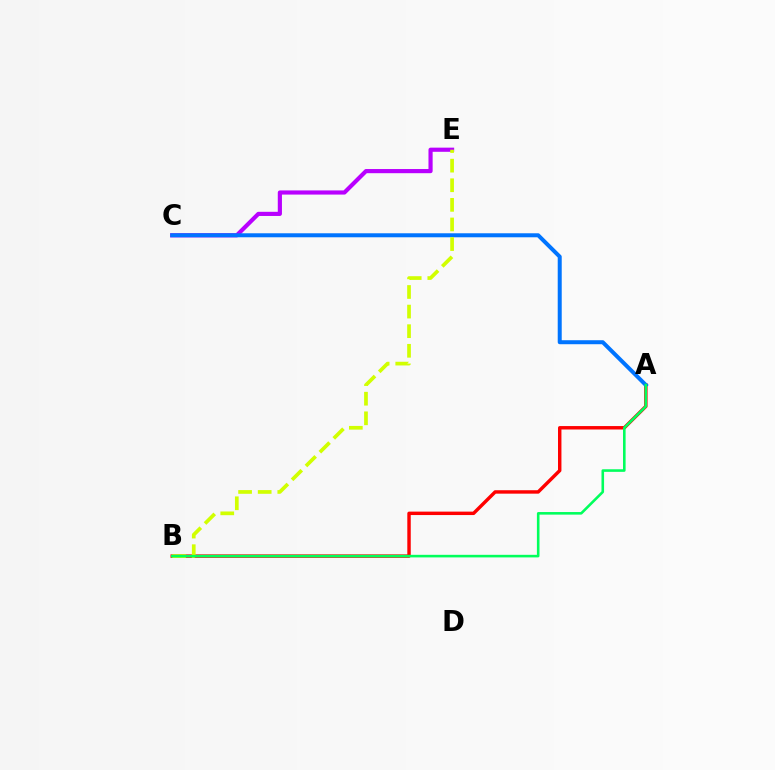{('C', 'E'): [{'color': '#b900ff', 'line_style': 'solid', 'thickness': 2.99}], ('A', 'B'): [{'color': '#ff0000', 'line_style': 'solid', 'thickness': 2.47}, {'color': '#00ff5c', 'line_style': 'solid', 'thickness': 1.86}], ('A', 'C'): [{'color': '#0074ff', 'line_style': 'solid', 'thickness': 2.88}], ('B', 'E'): [{'color': '#d1ff00', 'line_style': 'dashed', 'thickness': 2.66}]}